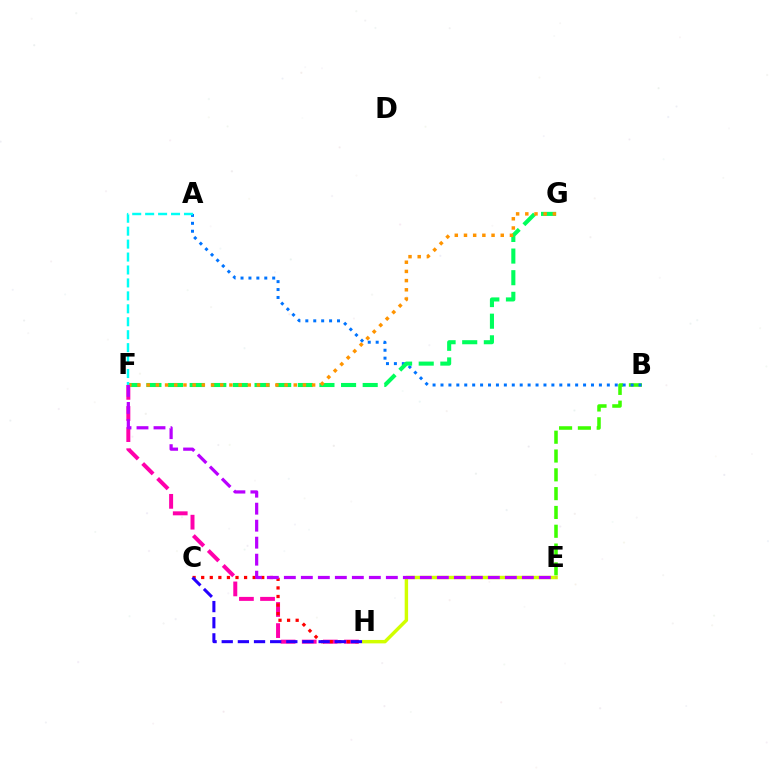{('B', 'E'): [{'color': '#3dff00', 'line_style': 'dashed', 'thickness': 2.55}], ('A', 'B'): [{'color': '#0074ff', 'line_style': 'dotted', 'thickness': 2.15}], ('F', 'H'): [{'color': '#ff00ac', 'line_style': 'dashed', 'thickness': 2.87}], ('C', 'H'): [{'color': '#ff0000', 'line_style': 'dotted', 'thickness': 2.33}, {'color': '#2500ff', 'line_style': 'dashed', 'thickness': 2.19}], ('F', 'G'): [{'color': '#00ff5c', 'line_style': 'dashed', 'thickness': 2.94}, {'color': '#ff9400', 'line_style': 'dotted', 'thickness': 2.5}], ('E', 'H'): [{'color': '#d1ff00', 'line_style': 'solid', 'thickness': 2.47}], ('E', 'F'): [{'color': '#b900ff', 'line_style': 'dashed', 'thickness': 2.31}], ('A', 'F'): [{'color': '#00fff6', 'line_style': 'dashed', 'thickness': 1.76}]}